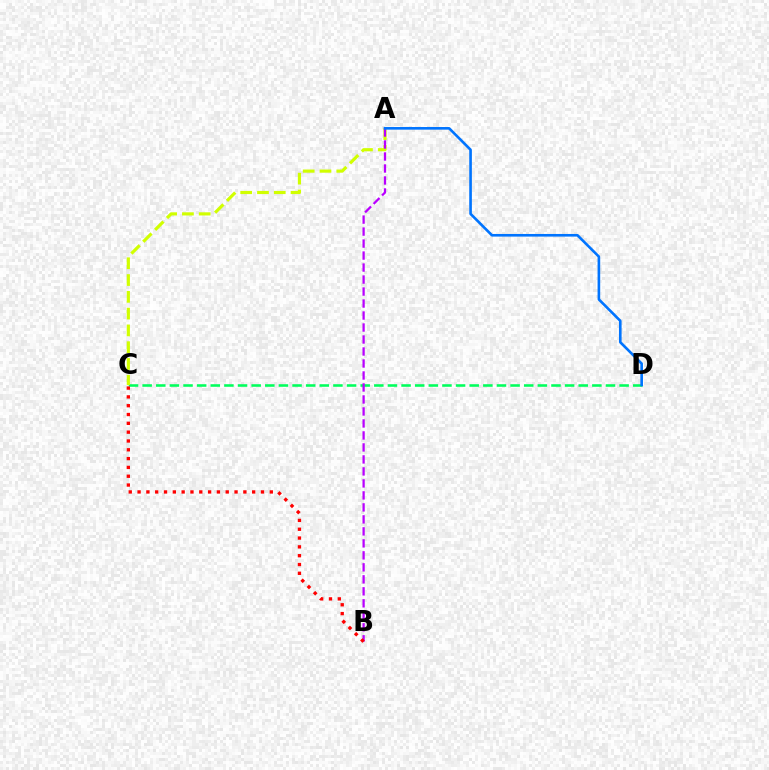{('C', 'D'): [{'color': '#00ff5c', 'line_style': 'dashed', 'thickness': 1.85}], ('A', 'C'): [{'color': '#d1ff00', 'line_style': 'dashed', 'thickness': 2.28}], ('A', 'B'): [{'color': '#b900ff', 'line_style': 'dashed', 'thickness': 1.63}], ('A', 'D'): [{'color': '#0074ff', 'line_style': 'solid', 'thickness': 1.89}], ('B', 'C'): [{'color': '#ff0000', 'line_style': 'dotted', 'thickness': 2.4}]}